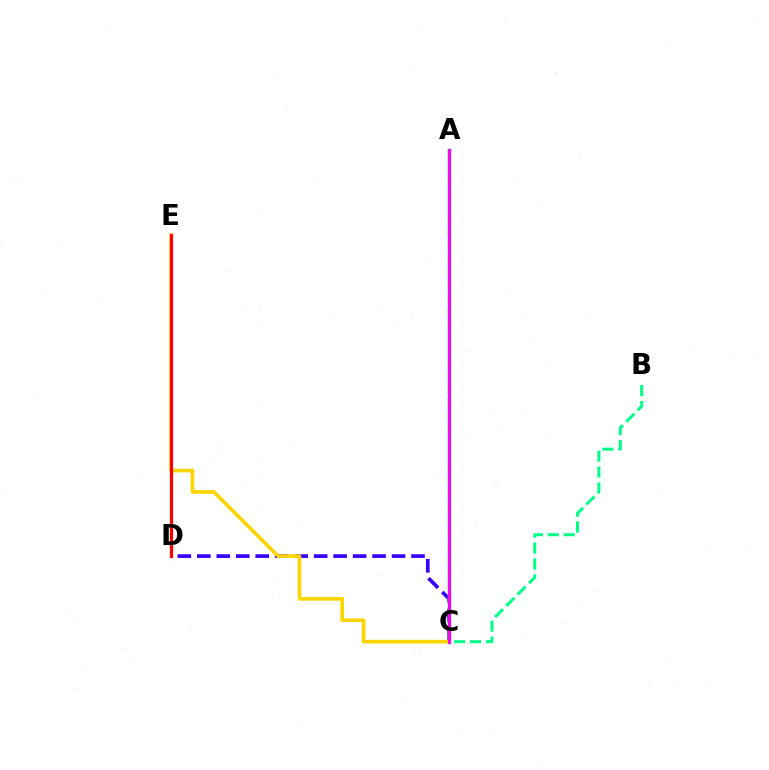{('B', 'C'): [{'color': '#00ff86', 'line_style': 'dashed', 'thickness': 2.17}], ('A', 'C'): [{'color': '#009eff', 'line_style': 'solid', 'thickness': 2.49}, {'color': '#4fff00', 'line_style': 'dashed', 'thickness': 1.77}, {'color': '#ff00ed', 'line_style': 'solid', 'thickness': 2.07}], ('C', 'D'): [{'color': '#3700ff', 'line_style': 'dashed', 'thickness': 2.65}], ('C', 'E'): [{'color': '#ffd500', 'line_style': 'solid', 'thickness': 2.63}], ('D', 'E'): [{'color': '#ff0000', 'line_style': 'solid', 'thickness': 2.31}]}